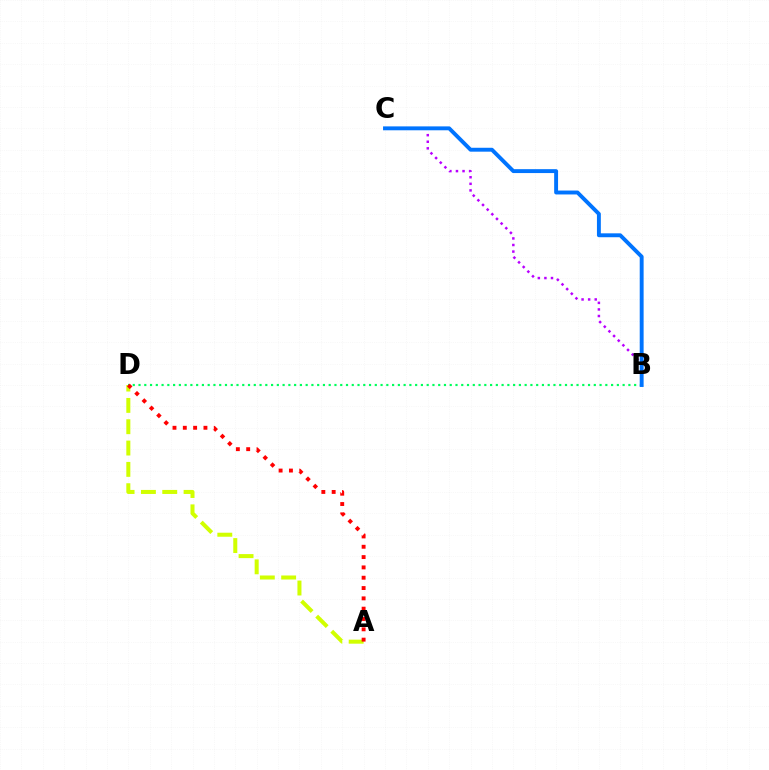{('B', 'C'): [{'color': '#b900ff', 'line_style': 'dotted', 'thickness': 1.79}, {'color': '#0074ff', 'line_style': 'solid', 'thickness': 2.81}], ('A', 'D'): [{'color': '#d1ff00', 'line_style': 'dashed', 'thickness': 2.9}, {'color': '#ff0000', 'line_style': 'dotted', 'thickness': 2.8}], ('B', 'D'): [{'color': '#00ff5c', 'line_style': 'dotted', 'thickness': 1.57}]}